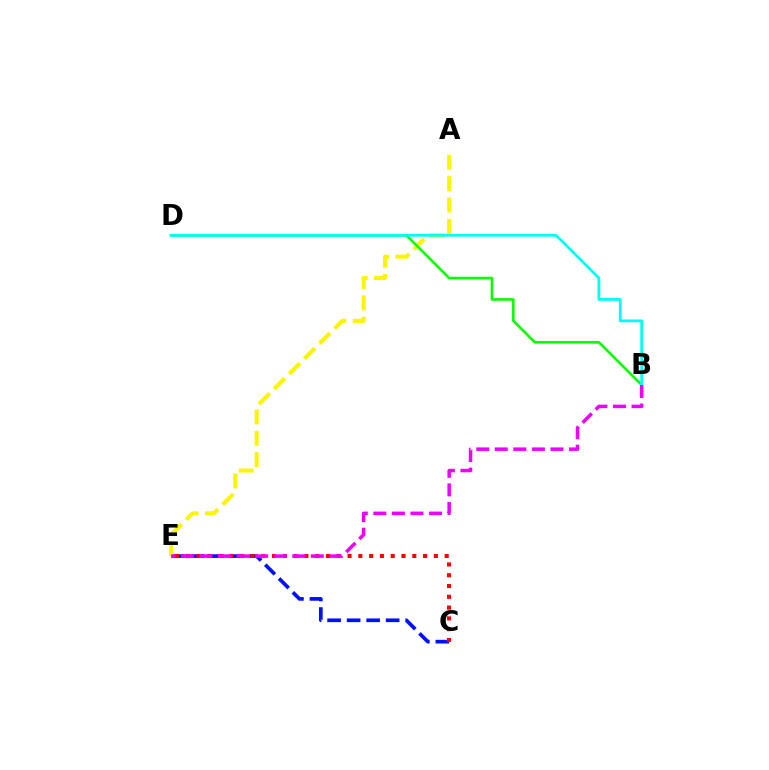{('C', 'E'): [{'color': '#0010ff', 'line_style': 'dashed', 'thickness': 2.65}, {'color': '#ff0000', 'line_style': 'dotted', 'thickness': 2.93}], ('A', 'E'): [{'color': '#fcf500', 'line_style': 'dashed', 'thickness': 2.9}], ('B', 'D'): [{'color': '#08ff00', 'line_style': 'solid', 'thickness': 1.87}, {'color': '#00fff6', 'line_style': 'solid', 'thickness': 2.0}], ('B', 'E'): [{'color': '#ee00ff', 'line_style': 'dashed', 'thickness': 2.52}]}